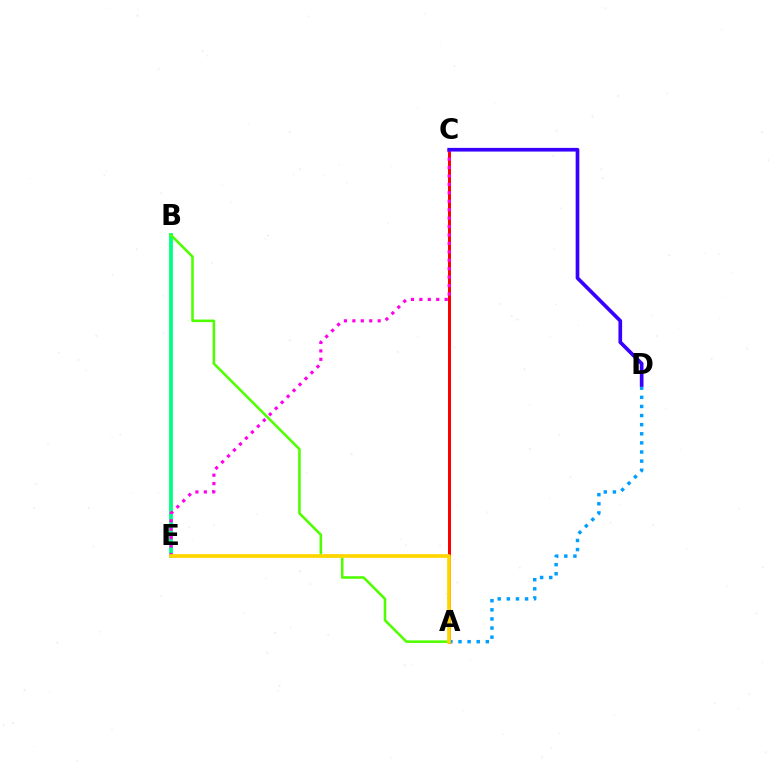{('A', 'D'): [{'color': '#009eff', 'line_style': 'dotted', 'thickness': 2.48}], ('A', 'C'): [{'color': '#ff0000', 'line_style': 'solid', 'thickness': 2.16}], ('B', 'E'): [{'color': '#00ff86', 'line_style': 'solid', 'thickness': 2.76}], ('C', 'E'): [{'color': '#ff00ed', 'line_style': 'dotted', 'thickness': 2.29}], ('A', 'B'): [{'color': '#4fff00', 'line_style': 'solid', 'thickness': 1.85}], ('C', 'D'): [{'color': '#3700ff', 'line_style': 'solid', 'thickness': 2.65}], ('A', 'E'): [{'color': '#ffd500', 'line_style': 'solid', 'thickness': 2.7}]}